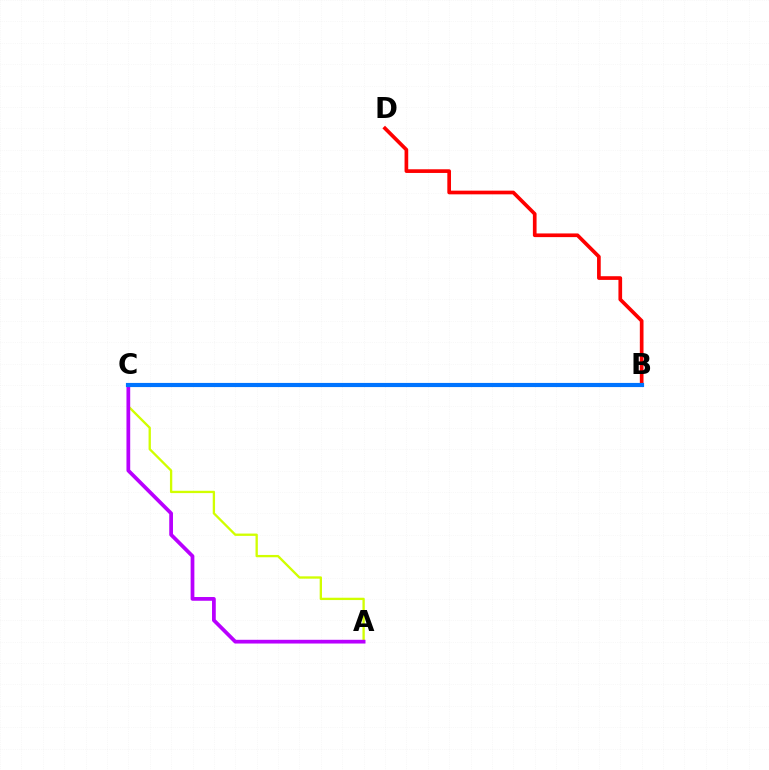{('B', 'D'): [{'color': '#ff0000', 'line_style': 'solid', 'thickness': 2.65}], ('A', 'C'): [{'color': '#d1ff00', 'line_style': 'solid', 'thickness': 1.67}, {'color': '#b900ff', 'line_style': 'solid', 'thickness': 2.69}], ('B', 'C'): [{'color': '#00ff5c', 'line_style': 'solid', 'thickness': 1.66}, {'color': '#0074ff', 'line_style': 'solid', 'thickness': 2.99}]}